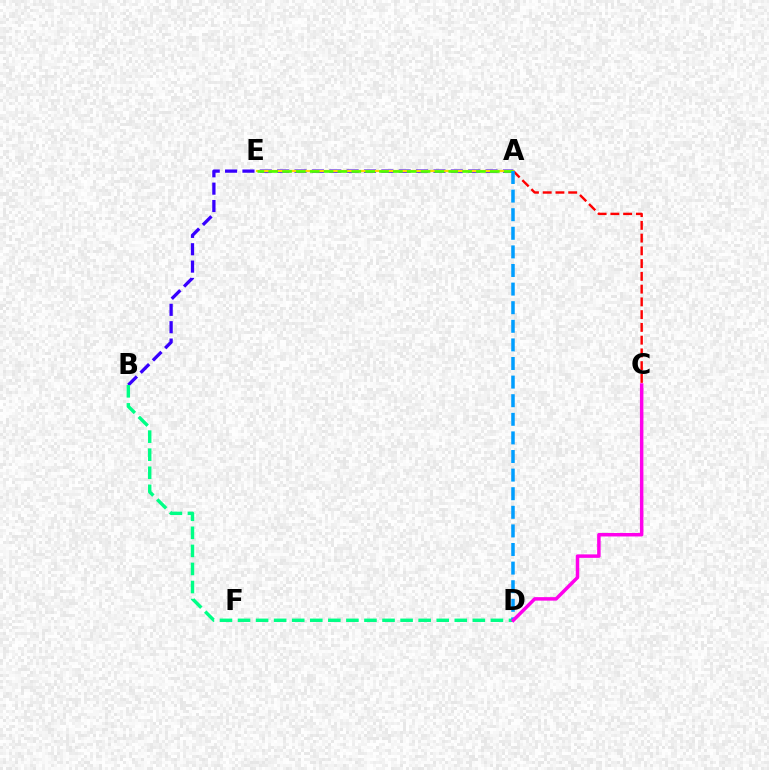{('A', 'B'): [{'color': '#3700ff', 'line_style': 'dashed', 'thickness': 2.36}], ('B', 'D'): [{'color': '#00ff86', 'line_style': 'dashed', 'thickness': 2.45}], ('A', 'E'): [{'color': '#ffd500', 'line_style': 'solid', 'thickness': 1.57}, {'color': '#4fff00', 'line_style': 'dashed', 'thickness': 1.88}], ('A', 'C'): [{'color': '#ff0000', 'line_style': 'dashed', 'thickness': 1.73}], ('A', 'D'): [{'color': '#009eff', 'line_style': 'dashed', 'thickness': 2.53}], ('C', 'D'): [{'color': '#ff00ed', 'line_style': 'solid', 'thickness': 2.51}]}